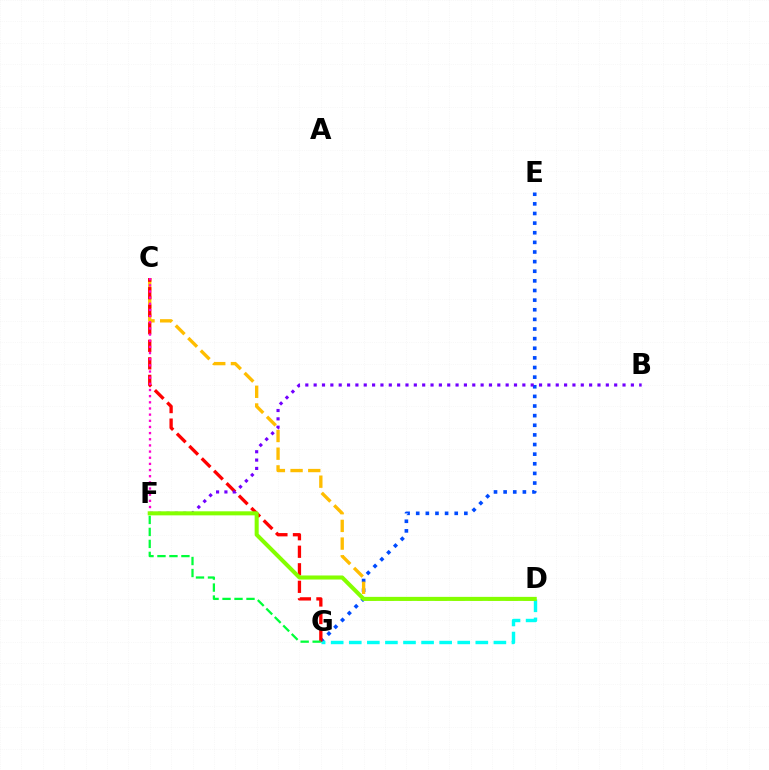{('E', 'G'): [{'color': '#004bff', 'line_style': 'dotted', 'thickness': 2.62}], ('C', 'D'): [{'color': '#ffbd00', 'line_style': 'dashed', 'thickness': 2.4}], ('D', 'G'): [{'color': '#00fff6', 'line_style': 'dashed', 'thickness': 2.46}], ('C', 'G'): [{'color': '#ff0000', 'line_style': 'dashed', 'thickness': 2.38}], ('B', 'F'): [{'color': '#7200ff', 'line_style': 'dotted', 'thickness': 2.27}], ('C', 'F'): [{'color': '#ff00cf', 'line_style': 'dotted', 'thickness': 1.67}], ('D', 'F'): [{'color': '#84ff00', 'line_style': 'solid', 'thickness': 2.91}], ('F', 'G'): [{'color': '#00ff39', 'line_style': 'dashed', 'thickness': 1.63}]}